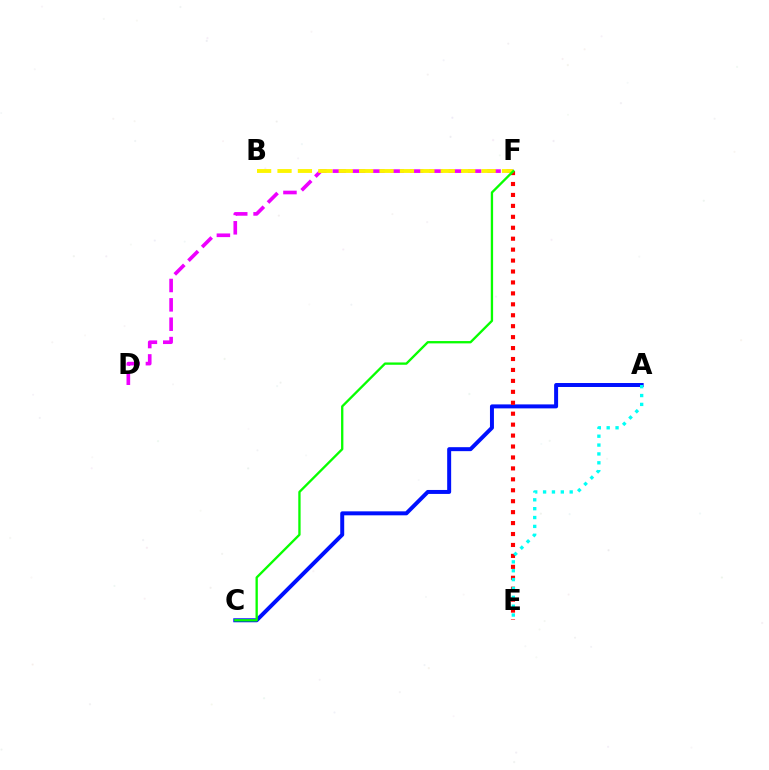{('A', 'C'): [{'color': '#0010ff', 'line_style': 'solid', 'thickness': 2.86}], ('E', 'F'): [{'color': '#ff0000', 'line_style': 'dotted', 'thickness': 2.97}], ('D', 'F'): [{'color': '#ee00ff', 'line_style': 'dashed', 'thickness': 2.63}], ('B', 'F'): [{'color': '#fcf500', 'line_style': 'dashed', 'thickness': 2.77}], ('A', 'E'): [{'color': '#00fff6', 'line_style': 'dotted', 'thickness': 2.41}], ('C', 'F'): [{'color': '#08ff00', 'line_style': 'solid', 'thickness': 1.67}]}